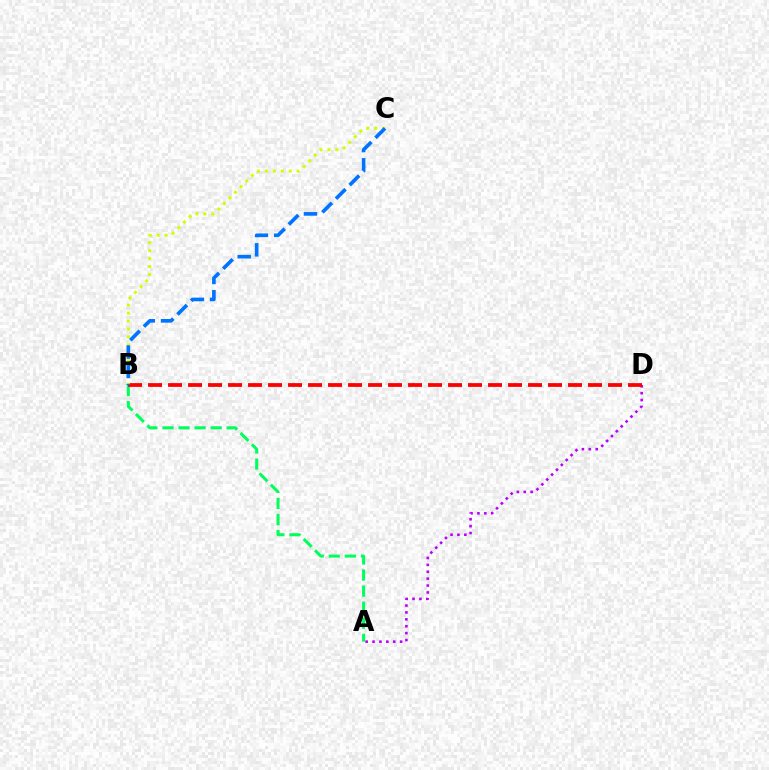{('A', 'B'): [{'color': '#00ff5c', 'line_style': 'dashed', 'thickness': 2.18}], ('A', 'D'): [{'color': '#b900ff', 'line_style': 'dotted', 'thickness': 1.87}], ('B', 'D'): [{'color': '#ff0000', 'line_style': 'dashed', 'thickness': 2.72}], ('B', 'C'): [{'color': '#d1ff00', 'line_style': 'dotted', 'thickness': 2.15}, {'color': '#0074ff', 'line_style': 'dashed', 'thickness': 2.62}]}